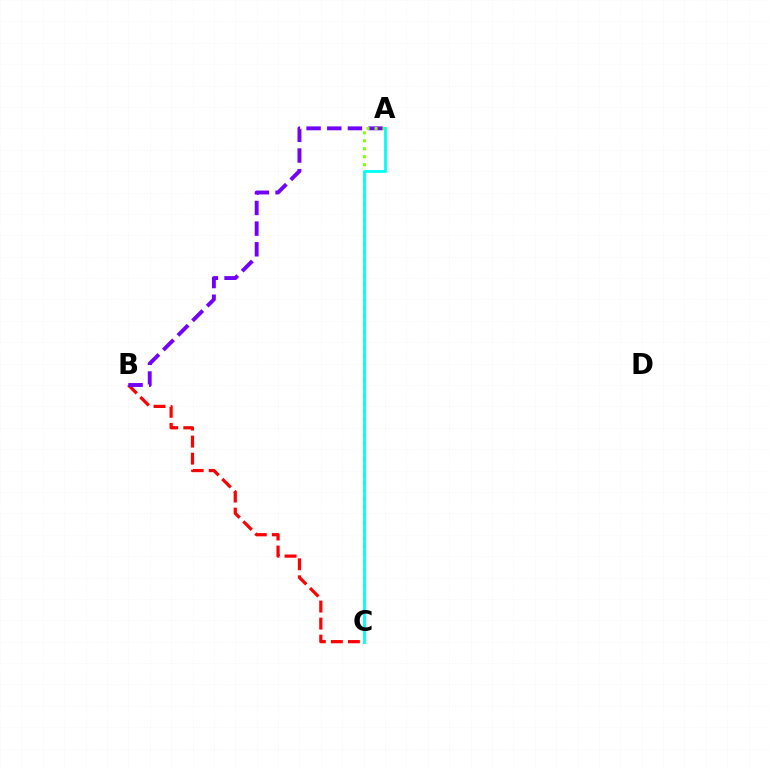{('B', 'C'): [{'color': '#ff0000', 'line_style': 'dashed', 'thickness': 2.32}], ('A', 'B'): [{'color': '#7200ff', 'line_style': 'dashed', 'thickness': 2.81}], ('A', 'C'): [{'color': '#84ff00', 'line_style': 'dotted', 'thickness': 2.16}, {'color': '#00fff6', 'line_style': 'solid', 'thickness': 2.01}]}